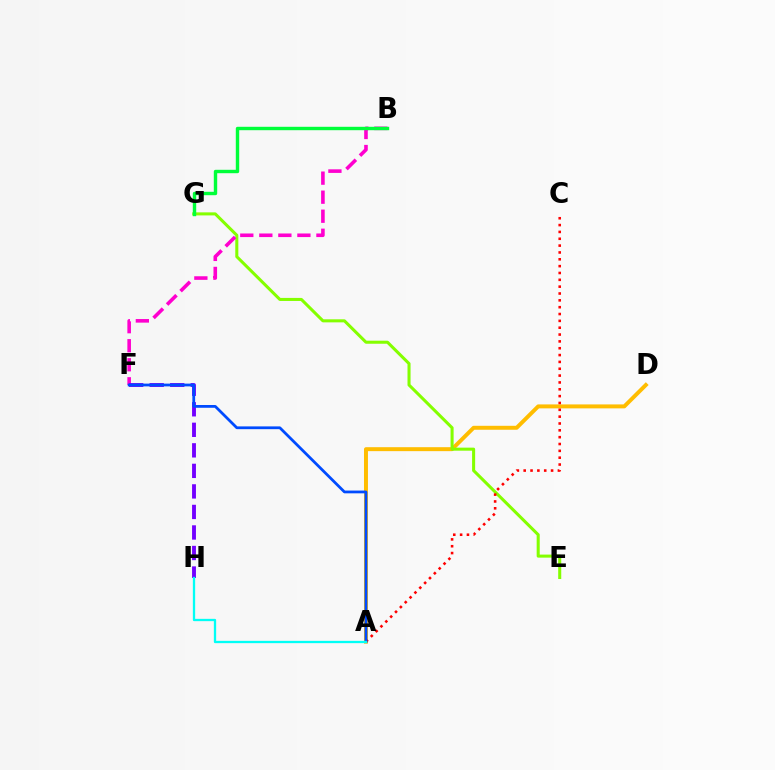{('A', 'D'): [{'color': '#ffbd00', 'line_style': 'solid', 'thickness': 2.85}], ('E', 'G'): [{'color': '#84ff00', 'line_style': 'solid', 'thickness': 2.2}], ('B', 'F'): [{'color': '#ff00cf', 'line_style': 'dashed', 'thickness': 2.59}], ('B', 'G'): [{'color': '#00ff39', 'line_style': 'solid', 'thickness': 2.45}], ('F', 'H'): [{'color': '#7200ff', 'line_style': 'dashed', 'thickness': 2.79}], ('A', 'C'): [{'color': '#ff0000', 'line_style': 'dotted', 'thickness': 1.86}], ('A', 'F'): [{'color': '#004bff', 'line_style': 'solid', 'thickness': 1.99}], ('A', 'H'): [{'color': '#00fff6', 'line_style': 'solid', 'thickness': 1.66}]}